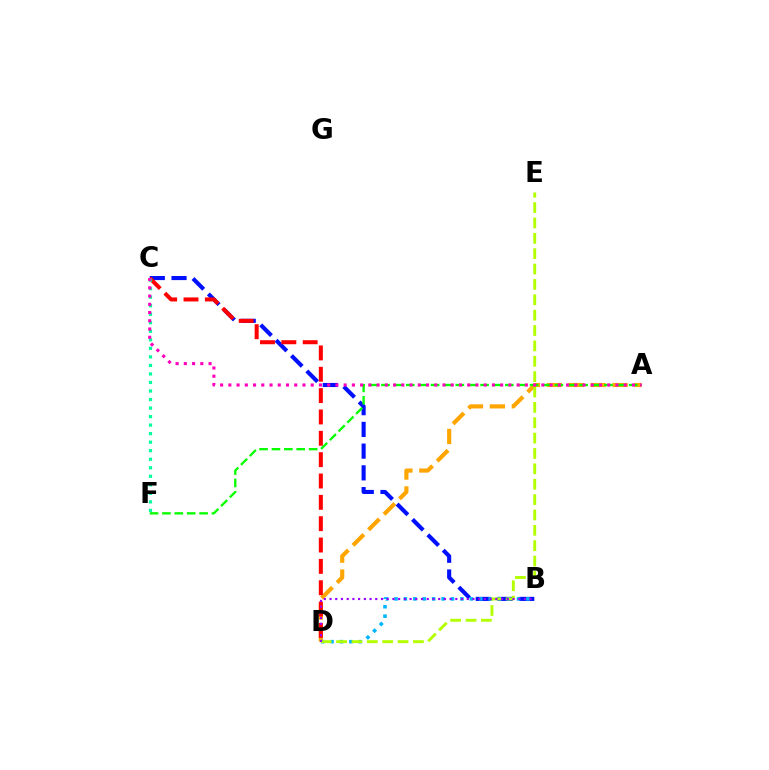{('A', 'D'): [{'color': '#ffa500', 'line_style': 'dashed', 'thickness': 2.98}], ('B', 'C'): [{'color': '#0010ff', 'line_style': 'dashed', 'thickness': 2.95}], ('B', 'D'): [{'color': '#00b5ff', 'line_style': 'dotted', 'thickness': 2.56}, {'color': '#9b00ff', 'line_style': 'dotted', 'thickness': 1.55}], ('A', 'F'): [{'color': '#08ff00', 'line_style': 'dashed', 'thickness': 1.68}], ('C', 'D'): [{'color': '#ff0000', 'line_style': 'dashed', 'thickness': 2.9}], ('D', 'E'): [{'color': '#b3ff00', 'line_style': 'dashed', 'thickness': 2.09}], ('C', 'F'): [{'color': '#00ff9d', 'line_style': 'dotted', 'thickness': 2.32}], ('A', 'C'): [{'color': '#ff00bd', 'line_style': 'dotted', 'thickness': 2.24}]}